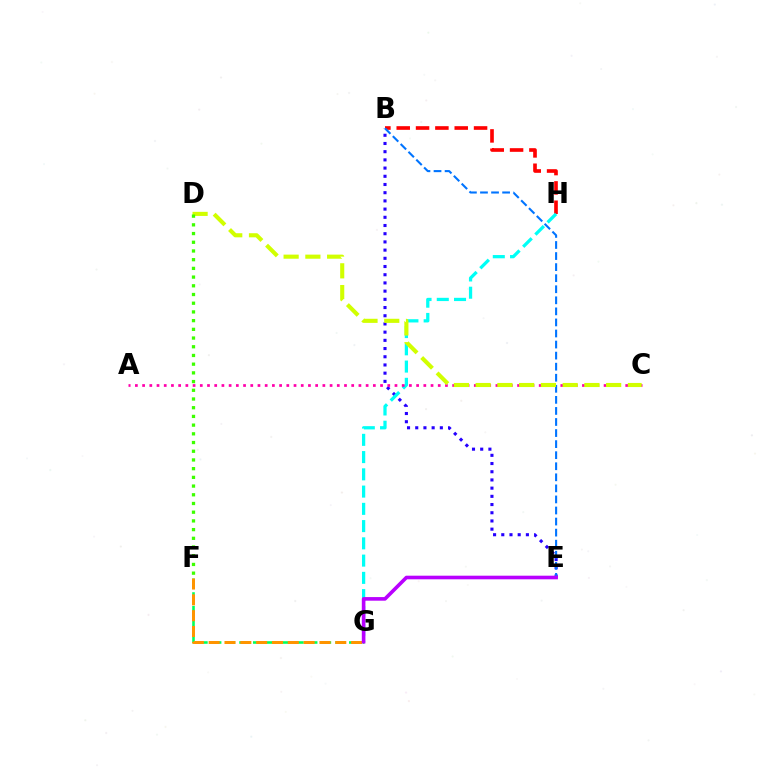{('B', 'E'): [{'color': '#2500ff', 'line_style': 'dotted', 'thickness': 2.23}, {'color': '#0074ff', 'line_style': 'dashed', 'thickness': 1.5}], ('B', 'H'): [{'color': '#ff0000', 'line_style': 'dashed', 'thickness': 2.63}], ('G', 'H'): [{'color': '#00fff6', 'line_style': 'dashed', 'thickness': 2.34}], ('F', 'G'): [{'color': '#00ff5c', 'line_style': 'dashed', 'thickness': 1.86}, {'color': '#ff9400', 'line_style': 'dashed', 'thickness': 2.15}], ('A', 'C'): [{'color': '#ff00ac', 'line_style': 'dotted', 'thickness': 1.96}], ('C', 'D'): [{'color': '#d1ff00', 'line_style': 'dashed', 'thickness': 2.95}], ('D', 'F'): [{'color': '#3dff00', 'line_style': 'dotted', 'thickness': 2.37}], ('E', 'G'): [{'color': '#b900ff', 'line_style': 'solid', 'thickness': 2.6}]}